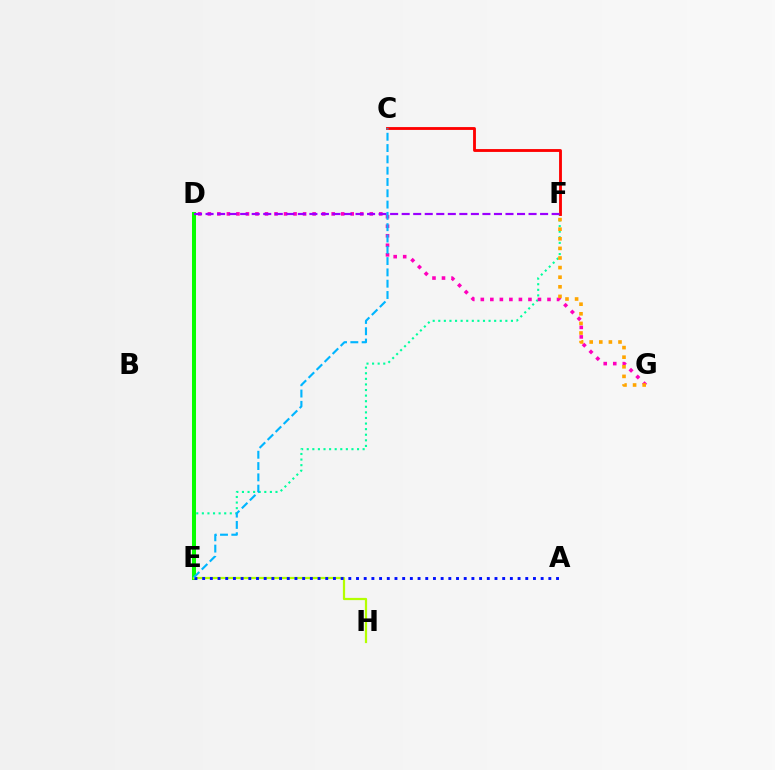{('E', 'F'): [{'color': '#00ff9d', 'line_style': 'dotted', 'thickness': 1.52}], ('D', 'E'): [{'color': '#08ff00', 'line_style': 'solid', 'thickness': 2.9}], ('D', 'G'): [{'color': '#ff00bd', 'line_style': 'dotted', 'thickness': 2.59}], ('C', 'F'): [{'color': '#ff0000', 'line_style': 'solid', 'thickness': 2.05}], ('D', 'F'): [{'color': '#9b00ff', 'line_style': 'dashed', 'thickness': 1.57}], ('F', 'G'): [{'color': '#ffa500', 'line_style': 'dotted', 'thickness': 2.61}], ('E', 'H'): [{'color': '#b3ff00', 'line_style': 'solid', 'thickness': 1.6}], ('A', 'E'): [{'color': '#0010ff', 'line_style': 'dotted', 'thickness': 2.09}], ('C', 'E'): [{'color': '#00b5ff', 'line_style': 'dashed', 'thickness': 1.54}]}